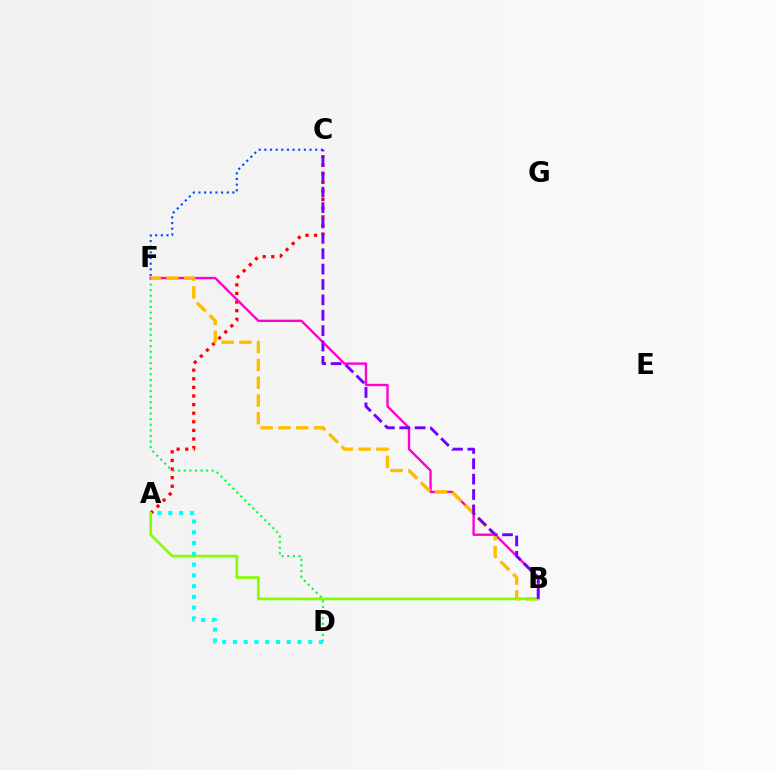{('D', 'F'): [{'color': '#00ff39', 'line_style': 'dotted', 'thickness': 1.52}], ('A', 'C'): [{'color': '#ff0000', 'line_style': 'dotted', 'thickness': 2.34}], ('B', 'F'): [{'color': '#ff00cf', 'line_style': 'solid', 'thickness': 1.71}, {'color': '#ffbd00', 'line_style': 'dashed', 'thickness': 2.42}], ('A', 'B'): [{'color': '#84ff00', 'line_style': 'solid', 'thickness': 1.97}], ('A', 'D'): [{'color': '#00fff6', 'line_style': 'dotted', 'thickness': 2.92}], ('C', 'F'): [{'color': '#004bff', 'line_style': 'dotted', 'thickness': 1.54}], ('B', 'C'): [{'color': '#7200ff', 'line_style': 'dashed', 'thickness': 2.09}]}